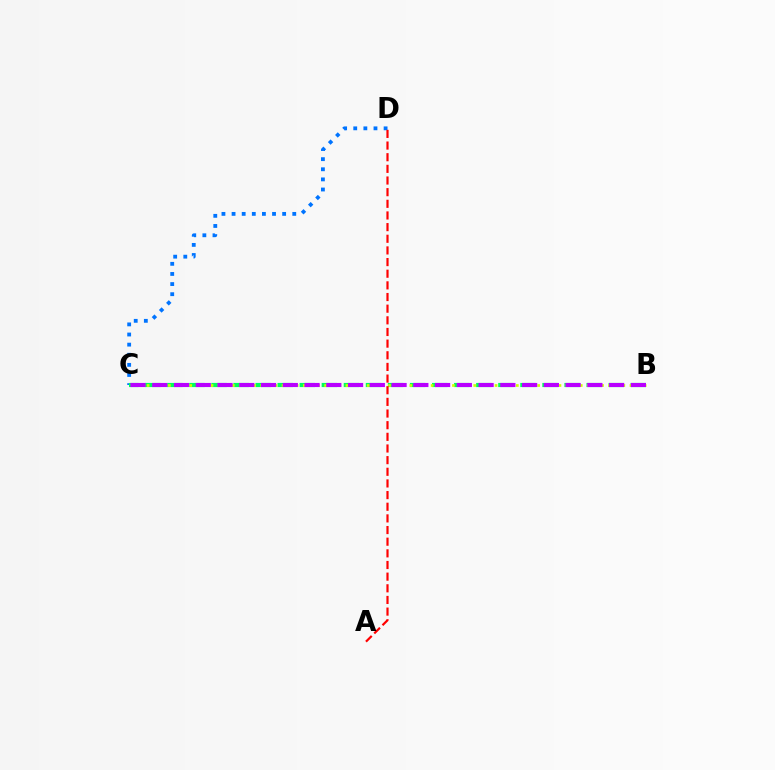{('C', 'D'): [{'color': '#0074ff', 'line_style': 'dotted', 'thickness': 2.75}], ('B', 'C'): [{'color': '#00ff5c', 'line_style': 'dashed', 'thickness': 3.0}, {'color': '#d1ff00', 'line_style': 'dotted', 'thickness': 1.93}, {'color': '#b900ff', 'line_style': 'dashed', 'thickness': 2.96}], ('A', 'D'): [{'color': '#ff0000', 'line_style': 'dashed', 'thickness': 1.58}]}